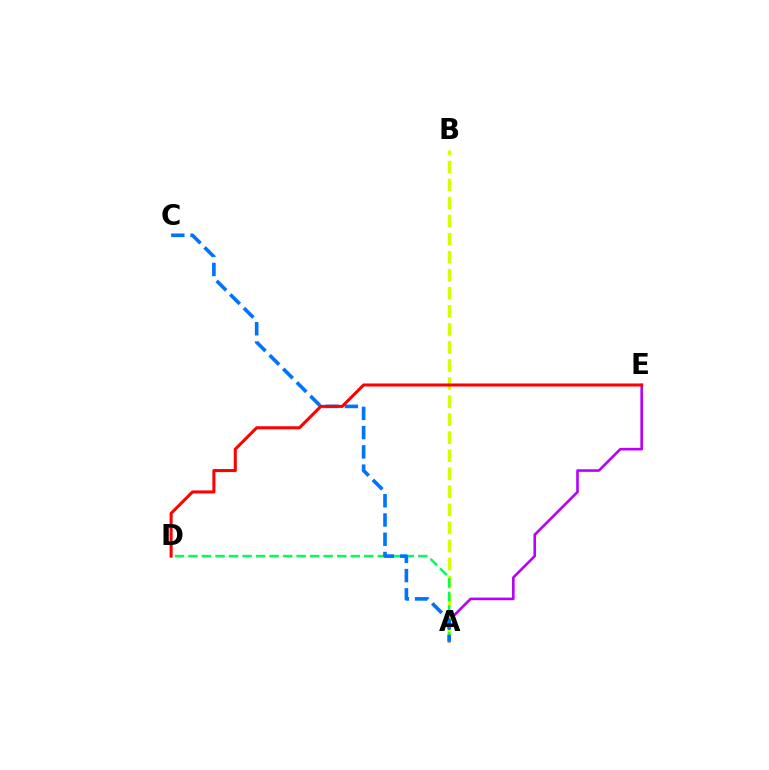{('A', 'E'): [{'color': '#b900ff', 'line_style': 'solid', 'thickness': 1.88}], ('A', 'B'): [{'color': '#d1ff00', 'line_style': 'dashed', 'thickness': 2.45}], ('A', 'D'): [{'color': '#00ff5c', 'line_style': 'dashed', 'thickness': 1.84}], ('A', 'C'): [{'color': '#0074ff', 'line_style': 'dashed', 'thickness': 2.61}], ('D', 'E'): [{'color': '#ff0000', 'line_style': 'solid', 'thickness': 2.19}]}